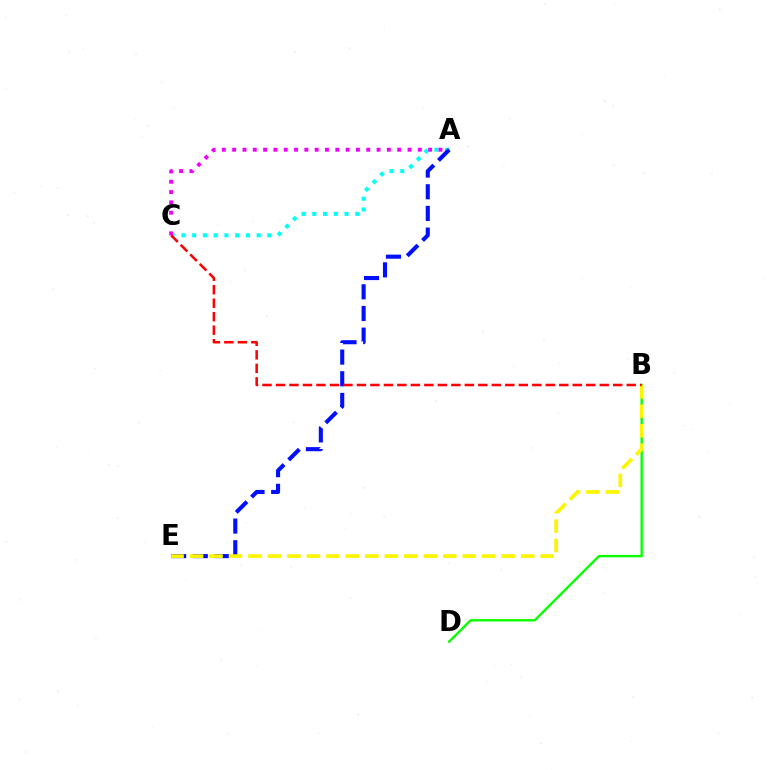{('A', 'C'): [{'color': '#00fff6', 'line_style': 'dotted', 'thickness': 2.92}, {'color': '#ee00ff', 'line_style': 'dotted', 'thickness': 2.8}], ('A', 'E'): [{'color': '#0010ff', 'line_style': 'dashed', 'thickness': 2.94}], ('B', 'D'): [{'color': '#08ff00', 'line_style': 'solid', 'thickness': 1.7}], ('B', 'E'): [{'color': '#fcf500', 'line_style': 'dashed', 'thickness': 2.65}], ('B', 'C'): [{'color': '#ff0000', 'line_style': 'dashed', 'thickness': 1.83}]}